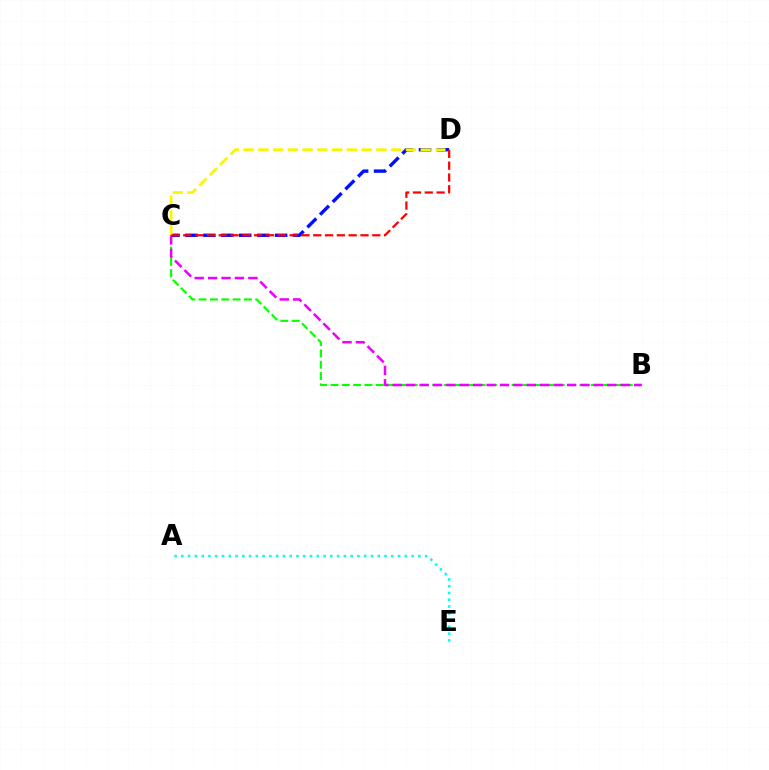{('B', 'C'): [{'color': '#08ff00', 'line_style': 'dashed', 'thickness': 1.54}, {'color': '#ee00ff', 'line_style': 'dashed', 'thickness': 1.82}], ('A', 'E'): [{'color': '#00fff6', 'line_style': 'dotted', 'thickness': 1.84}], ('C', 'D'): [{'color': '#0010ff', 'line_style': 'dashed', 'thickness': 2.44}, {'color': '#fcf500', 'line_style': 'dashed', 'thickness': 2.0}, {'color': '#ff0000', 'line_style': 'dashed', 'thickness': 1.6}]}